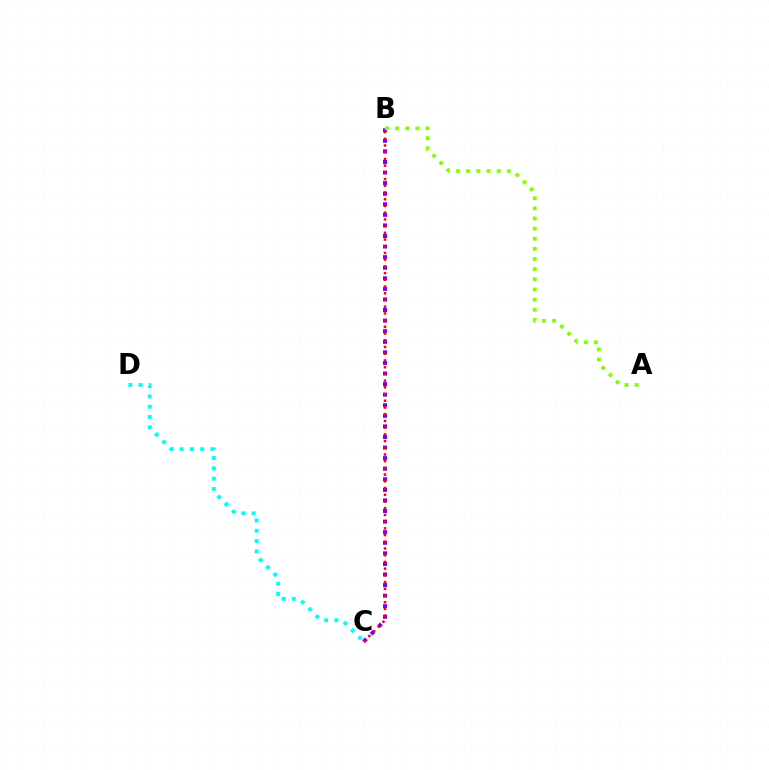{('C', 'D'): [{'color': '#00fff6', 'line_style': 'dotted', 'thickness': 2.8}], ('B', 'C'): [{'color': '#7200ff', 'line_style': 'dotted', 'thickness': 2.87}, {'color': '#ff0000', 'line_style': 'dotted', 'thickness': 1.82}], ('A', 'B'): [{'color': '#84ff00', 'line_style': 'dotted', 'thickness': 2.75}]}